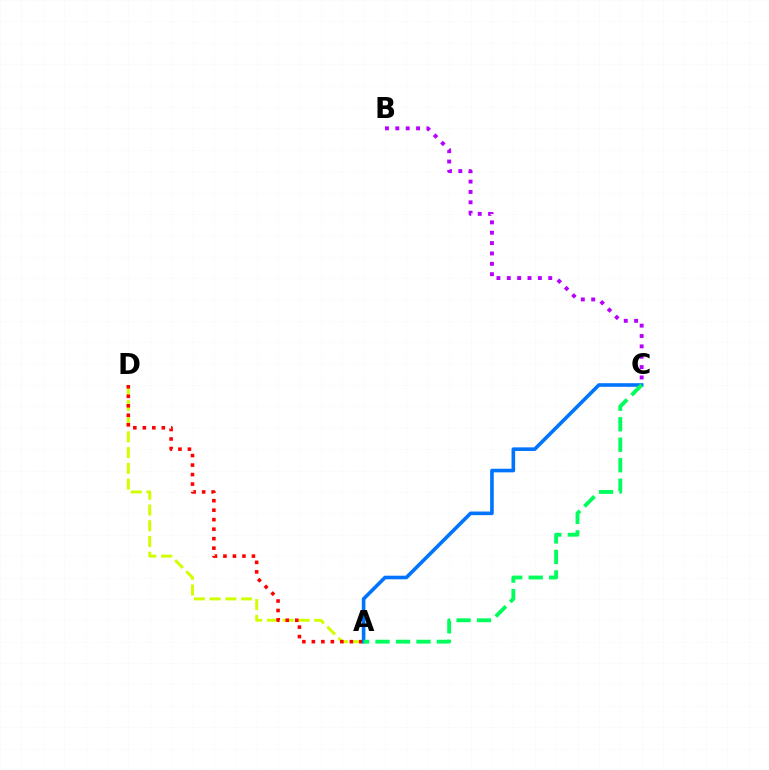{('A', 'D'): [{'color': '#d1ff00', 'line_style': 'dashed', 'thickness': 2.14}, {'color': '#ff0000', 'line_style': 'dotted', 'thickness': 2.58}], ('B', 'C'): [{'color': '#b900ff', 'line_style': 'dotted', 'thickness': 2.82}], ('A', 'C'): [{'color': '#0074ff', 'line_style': 'solid', 'thickness': 2.6}, {'color': '#00ff5c', 'line_style': 'dashed', 'thickness': 2.78}]}